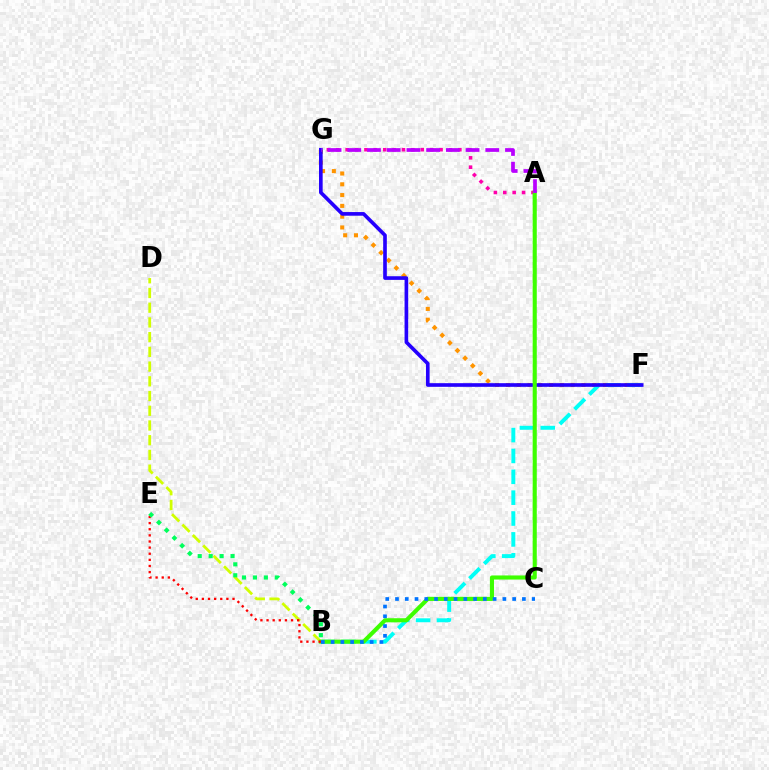{('F', 'G'): [{'color': '#ff9400', 'line_style': 'dotted', 'thickness': 2.93}, {'color': '#2500ff', 'line_style': 'solid', 'thickness': 2.63}], ('B', 'F'): [{'color': '#00fff6', 'line_style': 'dashed', 'thickness': 2.83}], ('B', 'D'): [{'color': '#d1ff00', 'line_style': 'dashed', 'thickness': 2.0}], ('A', 'G'): [{'color': '#ff00ac', 'line_style': 'dotted', 'thickness': 2.55}, {'color': '#b900ff', 'line_style': 'dashed', 'thickness': 2.68}], ('A', 'B'): [{'color': '#3dff00', 'line_style': 'solid', 'thickness': 2.95}], ('B', 'C'): [{'color': '#0074ff', 'line_style': 'dotted', 'thickness': 2.65}], ('B', 'E'): [{'color': '#ff0000', 'line_style': 'dotted', 'thickness': 1.66}, {'color': '#00ff5c', 'line_style': 'dotted', 'thickness': 2.97}]}